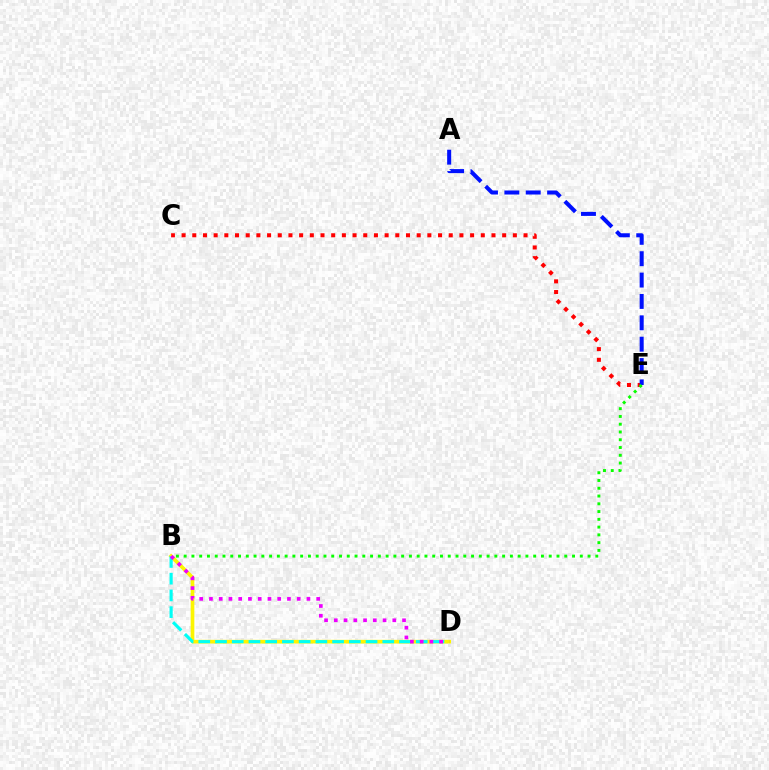{('C', 'E'): [{'color': '#ff0000', 'line_style': 'dotted', 'thickness': 2.9}], ('B', 'D'): [{'color': '#fcf500', 'line_style': 'solid', 'thickness': 2.65}, {'color': '#00fff6', 'line_style': 'dashed', 'thickness': 2.27}, {'color': '#ee00ff', 'line_style': 'dotted', 'thickness': 2.65}], ('A', 'E'): [{'color': '#0010ff', 'line_style': 'dashed', 'thickness': 2.9}], ('B', 'E'): [{'color': '#08ff00', 'line_style': 'dotted', 'thickness': 2.11}]}